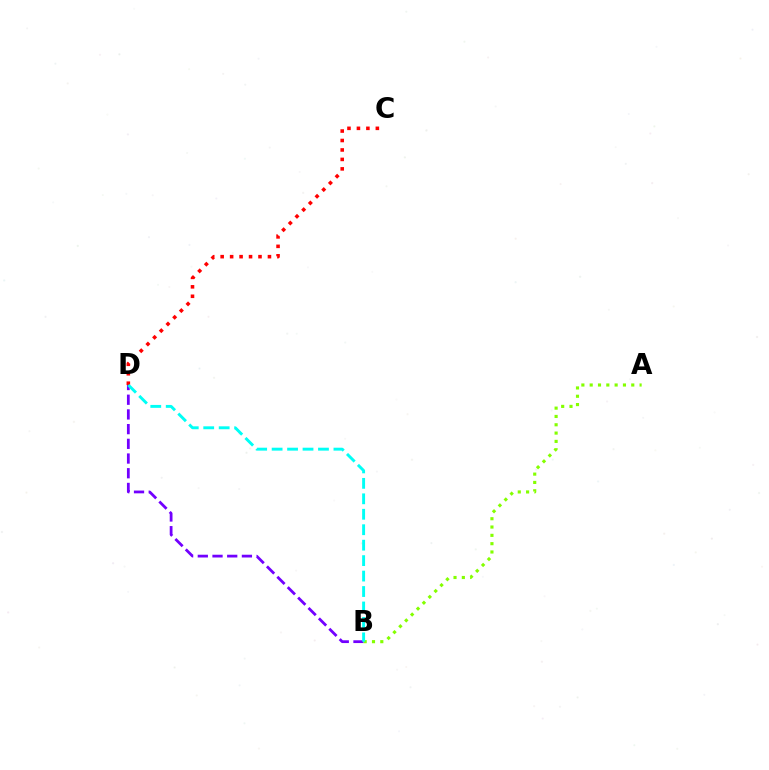{('B', 'D'): [{'color': '#7200ff', 'line_style': 'dashed', 'thickness': 2.0}, {'color': '#00fff6', 'line_style': 'dashed', 'thickness': 2.1}], ('A', 'B'): [{'color': '#84ff00', 'line_style': 'dotted', 'thickness': 2.26}], ('C', 'D'): [{'color': '#ff0000', 'line_style': 'dotted', 'thickness': 2.57}]}